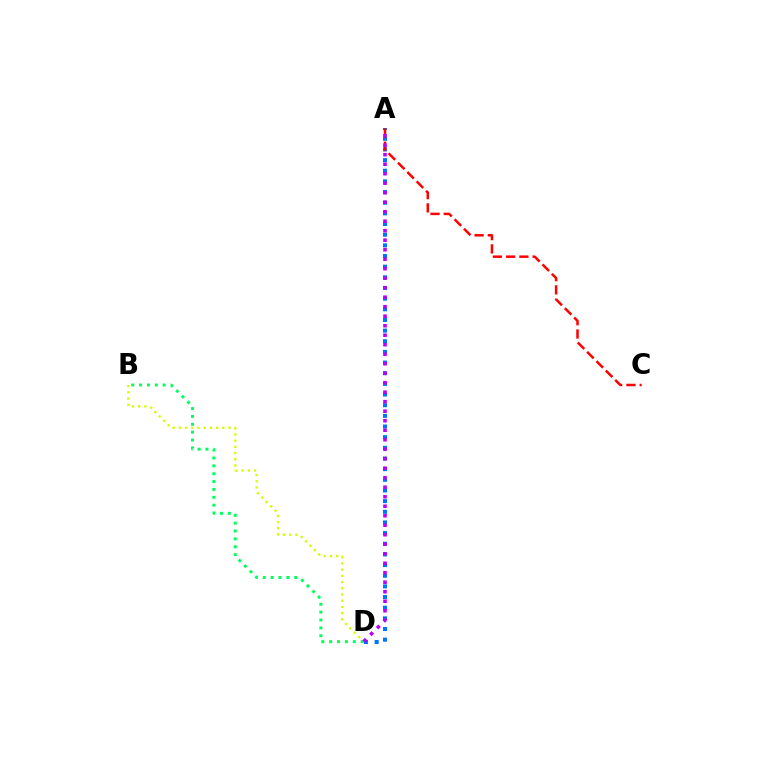{('A', 'D'): [{'color': '#0074ff', 'line_style': 'dotted', 'thickness': 2.9}, {'color': '#b900ff', 'line_style': 'dotted', 'thickness': 2.58}], ('A', 'C'): [{'color': '#ff0000', 'line_style': 'dashed', 'thickness': 1.8}], ('B', 'D'): [{'color': '#d1ff00', 'line_style': 'dotted', 'thickness': 1.69}, {'color': '#00ff5c', 'line_style': 'dotted', 'thickness': 2.14}]}